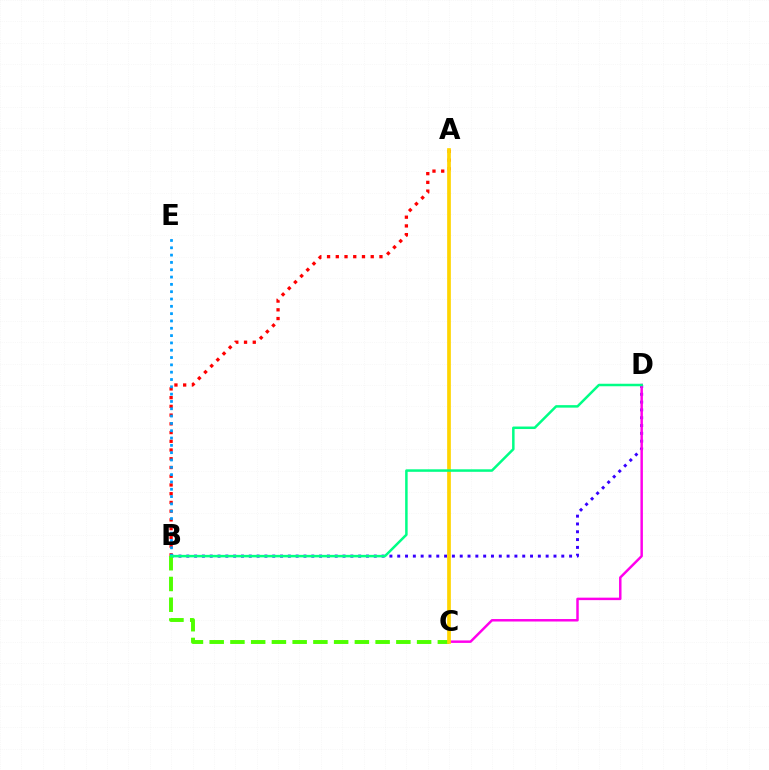{('B', 'D'): [{'color': '#3700ff', 'line_style': 'dotted', 'thickness': 2.12}, {'color': '#00ff86', 'line_style': 'solid', 'thickness': 1.8}], ('A', 'B'): [{'color': '#ff0000', 'line_style': 'dotted', 'thickness': 2.37}], ('C', 'D'): [{'color': '#ff00ed', 'line_style': 'solid', 'thickness': 1.78}], ('B', 'C'): [{'color': '#4fff00', 'line_style': 'dashed', 'thickness': 2.82}], ('A', 'C'): [{'color': '#ffd500', 'line_style': 'solid', 'thickness': 2.67}], ('B', 'E'): [{'color': '#009eff', 'line_style': 'dotted', 'thickness': 1.99}]}